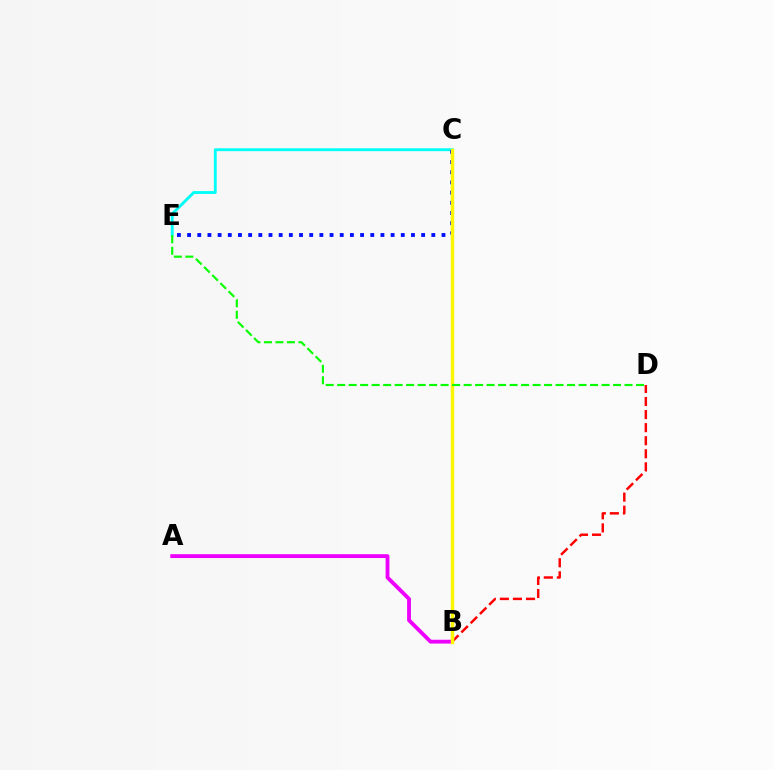{('B', 'D'): [{'color': '#ff0000', 'line_style': 'dashed', 'thickness': 1.78}], ('C', 'E'): [{'color': '#00fff6', 'line_style': 'solid', 'thickness': 2.07}, {'color': '#0010ff', 'line_style': 'dotted', 'thickness': 2.76}], ('A', 'B'): [{'color': '#ee00ff', 'line_style': 'solid', 'thickness': 2.77}], ('B', 'C'): [{'color': '#fcf500', 'line_style': 'solid', 'thickness': 2.47}], ('D', 'E'): [{'color': '#08ff00', 'line_style': 'dashed', 'thickness': 1.56}]}